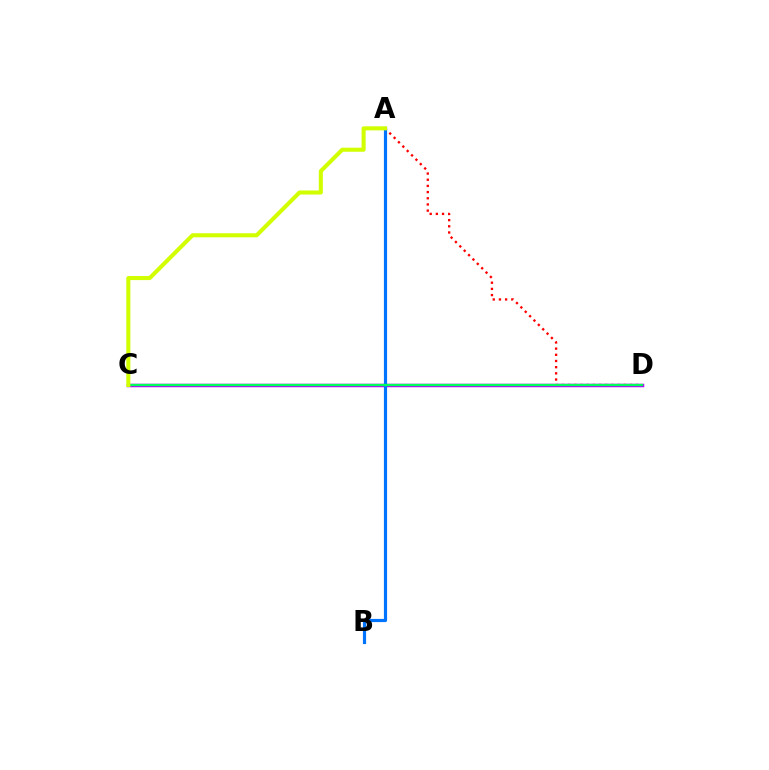{('A', 'D'): [{'color': '#ff0000', 'line_style': 'dotted', 'thickness': 1.68}], ('C', 'D'): [{'color': '#b900ff', 'line_style': 'solid', 'thickness': 2.51}, {'color': '#00ff5c', 'line_style': 'solid', 'thickness': 1.66}], ('A', 'B'): [{'color': '#0074ff', 'line_style': 'solid', 'thickness': 2.29}], ('A', 'C'): [{'color': '#d1ff00', 'line_style': 'solid', 'thickness': 2.93}]}